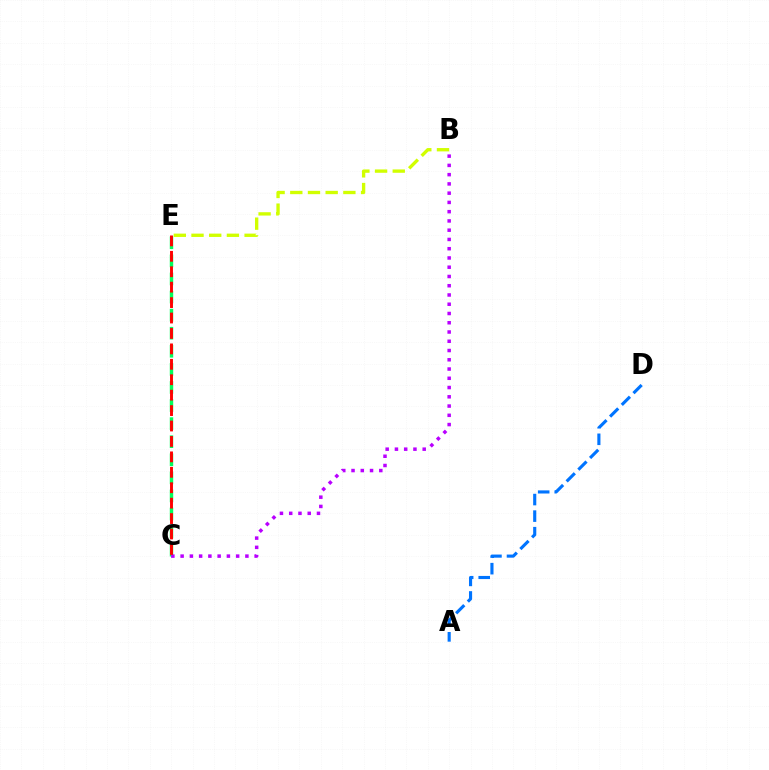{('A', 'D'): [{'color': '#0074ff', 'line_style': 'dashed', 'thickness': 2.25}], ('B', 'E'): [{'color': '#d1ff00', 'line_style': 'dashed', 'thickness': 2.4}], ('C', 'E'): [{'color': '#00ff5c', 'line_style': 'dashed', 'thickness': 2.46}, {'color': '#ff0000', 'line_style': 'dashed', 'thickness': 2.1}], ('B', 'C'): [{'color': '#b900ff', 'line_style': 'dotted', 'thickness': 2.51}]}